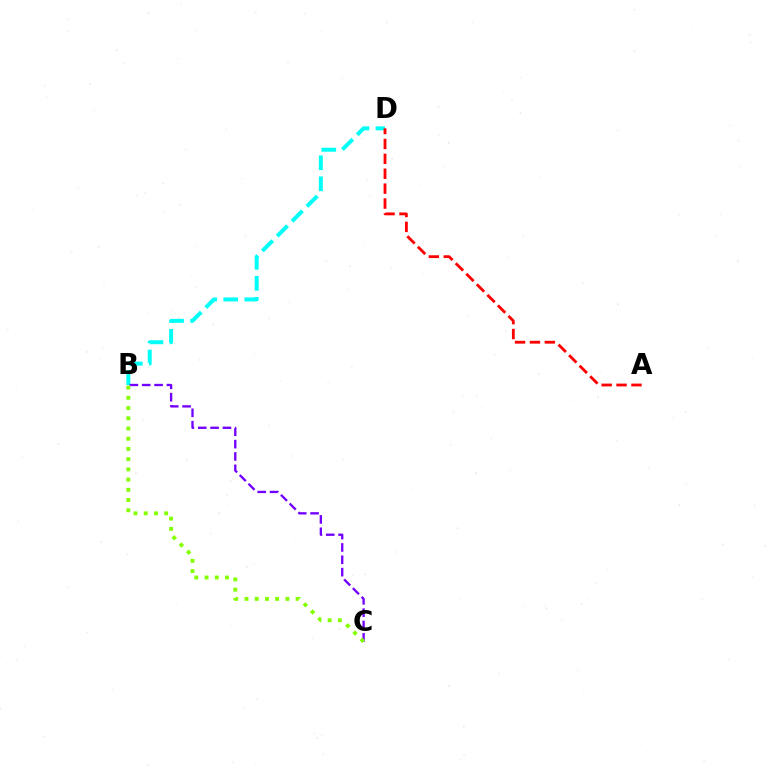{('B', 'D'): [{'color': '#00fff6', 'line_style': 'dashed', 'thickness': 2.85}], ('B', 'C'): [{'color': '#7200ff', 'line_style': 'dashed', 'thickness': 1.68}, {'color': '#84ff00', 'line_style': 'dotted', 'thickness': 2.78}], ('A', 'D'): [{'color': '#ff0000', 'line_style': 'dashed', 'thickness': 2.02}]}